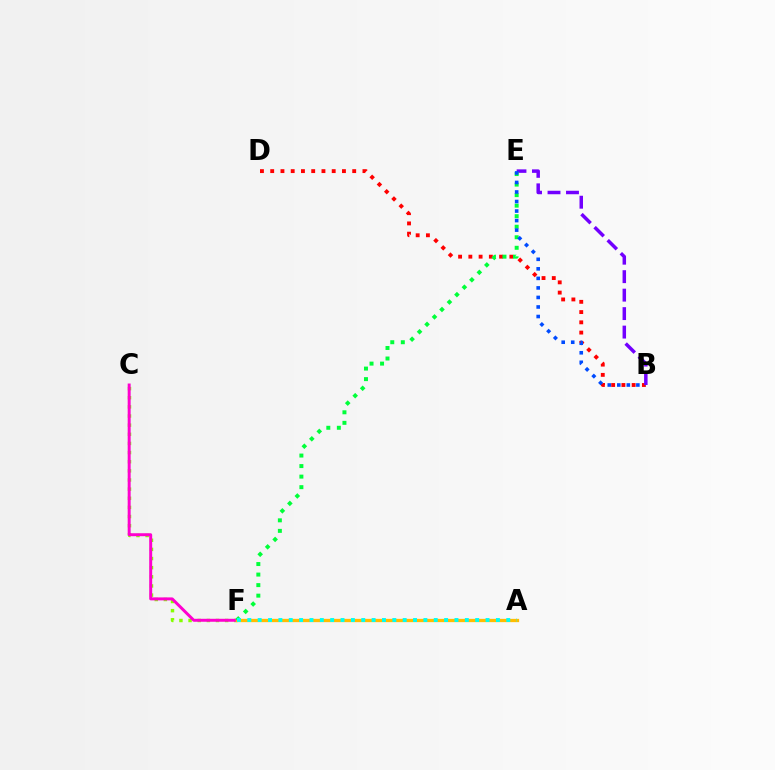{('C', 'F'): [{'color': '#84ff00', 'line_style': 'dotted', 'thickness': 2.48}, {'color': '#ff00cf', 'line_style': 'solid', 'thickness': 2.14}], ('B', 'D'): [{'color': '#ff0000', 'line_style': 'dotted', 'thickness': 2.78}], ('B', 'E'): [{'color': '#7200ff', 'line_style': 'dashed', 'thickness': 2.51}, {'color': '#004bff', 'line_style': 'dotted', 'thickness': 2.59}], ('A', 'F'): [{'color': '#ffbd00', 'line_style': 'solid', 'thickness': 2.38}, {'color': '#00fff6', 'line_style': 'dotted', 'thickness': 2.81}], ('E', 'F'): [{'color': '#00ff39', 'line_style': 'dotted', 'thickness': 2.86}]}